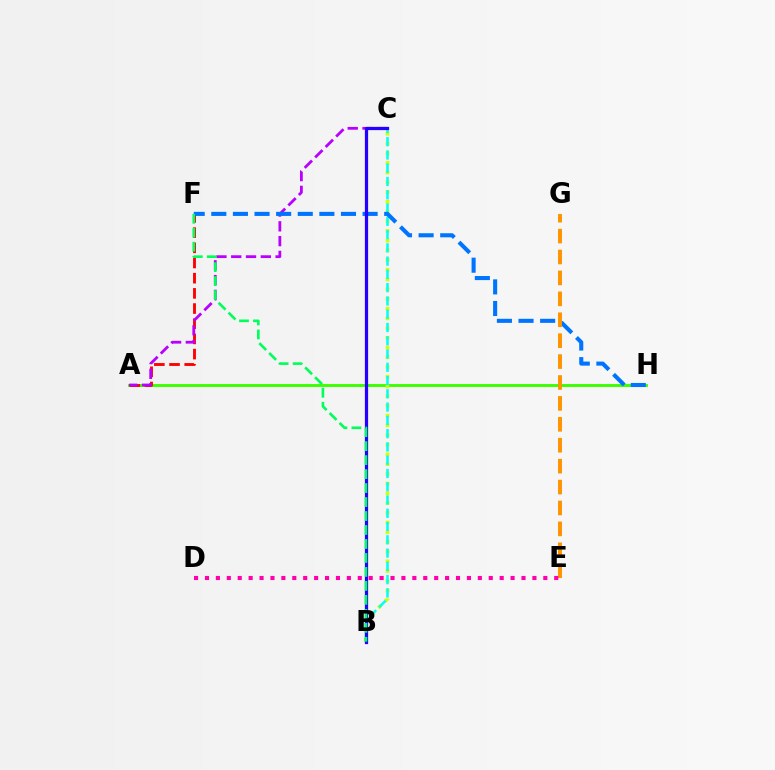{('A', 'H'): [{'color': '#3dff00', 'line_style': 'solid', 'thickness': 2.1}], ('B', 'C'): [{'color': '#d1ff00', 'line_style': 'dotted', 'thickness': 2.64}, {'color': '#00fff6', 'line_style': 'dashed', 'thickness': 1.8}, {'color': '#2500ff', 'line_style': 'solid', 'thickness': 2.33}], ('A', 'F'): [{'color': '#ff0000', 'line_style': 'dashed', 'thickness': 2.06}], ('A', 'C'): [{'color': '#b900ff', 'line_style': 'dashed', 'thickness': 2.01}], ('F', 'H'): [{'color': '#0074ff', 'line_style': 'dashed', 'thickness': 2.94}], ('E', 'G'): [{'color': '#ff9400', 'line_style': 'dashed', 'thickness': 2.84}], ('B', 'F'): [{'color': '#00ff5c', 'line_style': 'dashed', 'thickness': 1.9}], ('D', 'E'): [{'color': '#ff00ac', 'line_style': 'dotted', 'thickness': 2.97}]}